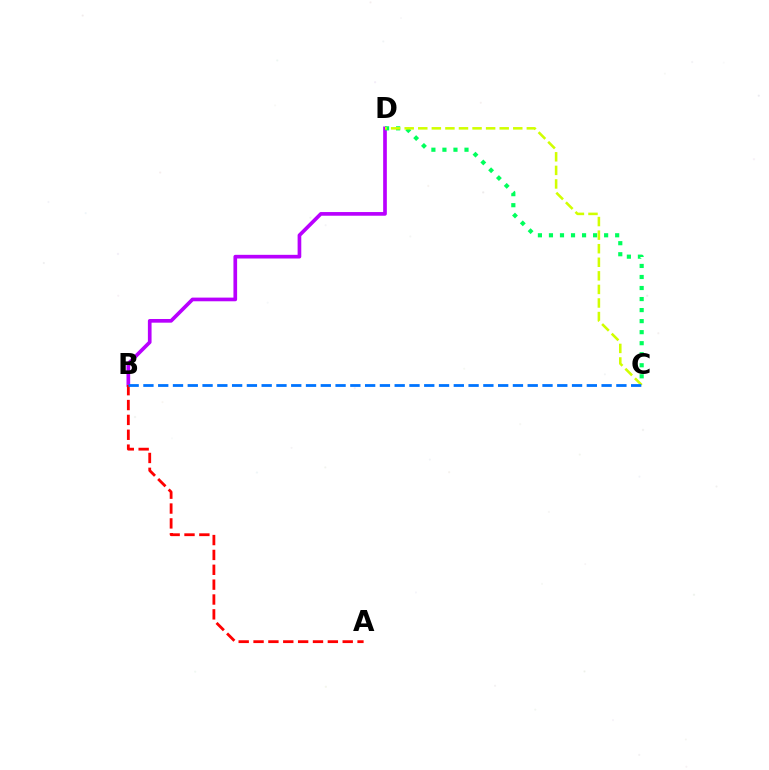{('B', 'D'): [{'color': '#b900ff', 'line_style': 'solid', 'thickness': 2.65}], ('C', 'D'): [{'color': '#00ff5c', 'line_style': 'dotted', 'thickness': 3.0}, {'color': '#d1ff00', 'line_style': 'dashed', 'thickness': 1.84}], ('A', 'B'): [{'color': '#ff0000', 'line_style': 'dashed', 'thickness': 2.02}], ('B', 'C'): [{'color': '#0074ff', 'line_style': 'dashed', 'thickness': 2.01}]}